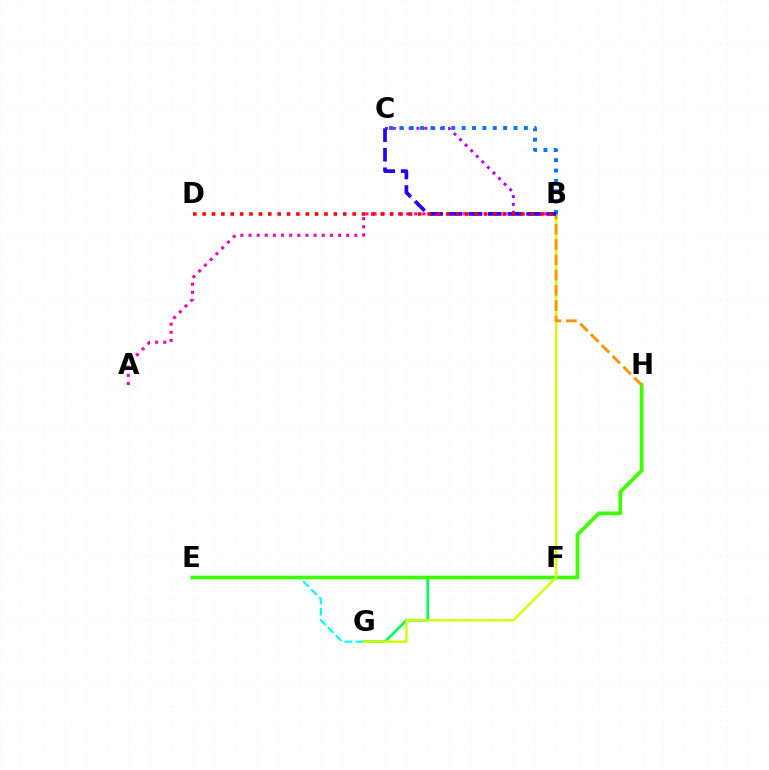{('E', 'G'): [{'color': '#00fff6', 'line_style': 'dashed', 'thickness': 1.53}], ('B', 'C'): [{'color': '#b900ff', 'line_style': 'dotted', 'thickness': 2.14}, {'color': '#0074ff', 'line_style': 'dotted', 'thickness': 2.82}, {'color': '#2500ff', 'line_style': 'dashed', 'thickness': 2.66}], ('F', 'G'): [{'color': '#00ff5c', 'line_style': 'solid', 'thickness': 1.92}], ('A', 'B'): [{'color': '#ff00ac', 'line_style': 'dotted', 'thickness': 2.21}], ('E', 'H'): [{'color': '#3dff00', 'line_style': 'solid', 'thickness': 2.67}], ('B', 'G'): [{'color': '#d1ff00', 'line_style': 'solid', 'thickness': 1.72}], ('B', 'H'): [{'color': '#ff9400', 'line_style': 'dashed', 'thickness': 2.07}], ('B', 'D'): [{'color': '#ff0000', 'line_style': 'dotted', 'thickness': 2.55}]}